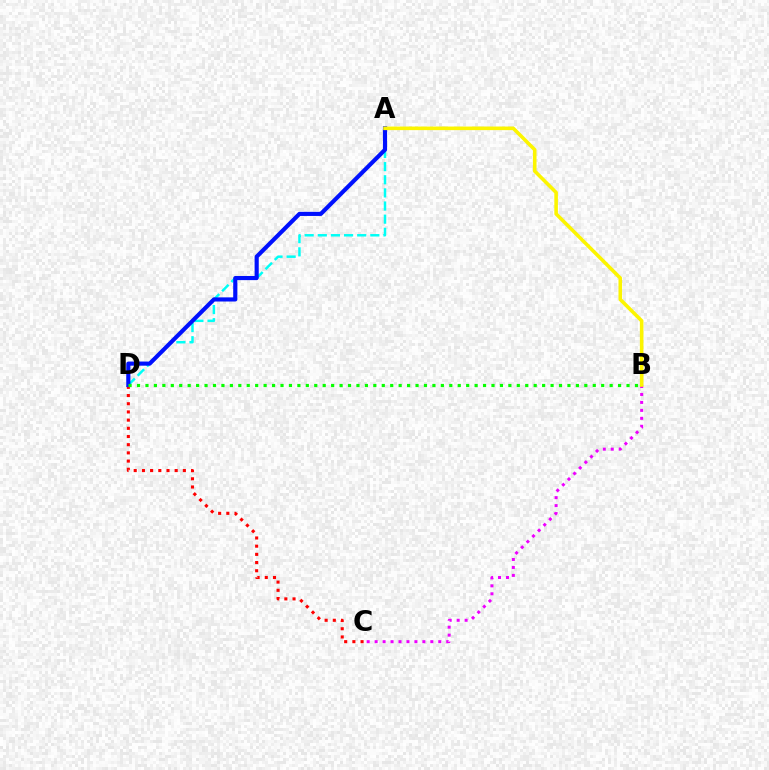{('C', 'D'): [{'color': '#ff0000', 'line_style': 'dotted', 'thickness': 2.23}], ('A', 'D'): [{'color': '#00fff6', 'line_style': 'dashed', 'thickness': 1.78}, {'color': '#0010ff', 'line_style': 'solid', 'thickness': 2.98}], ('B', 'C'): [{'color': '#ee00ff', 'line_style': 'dotted', 'thickness': 2.16}], ('A', 'B'): [{'color': '#fcf500', 'line_style': 'solid', 'thickness': 2.58}], ('B', 'D'): [{'color': '#08ff00', 'line_style': 'dotted', 'thickness': 2.29}]}